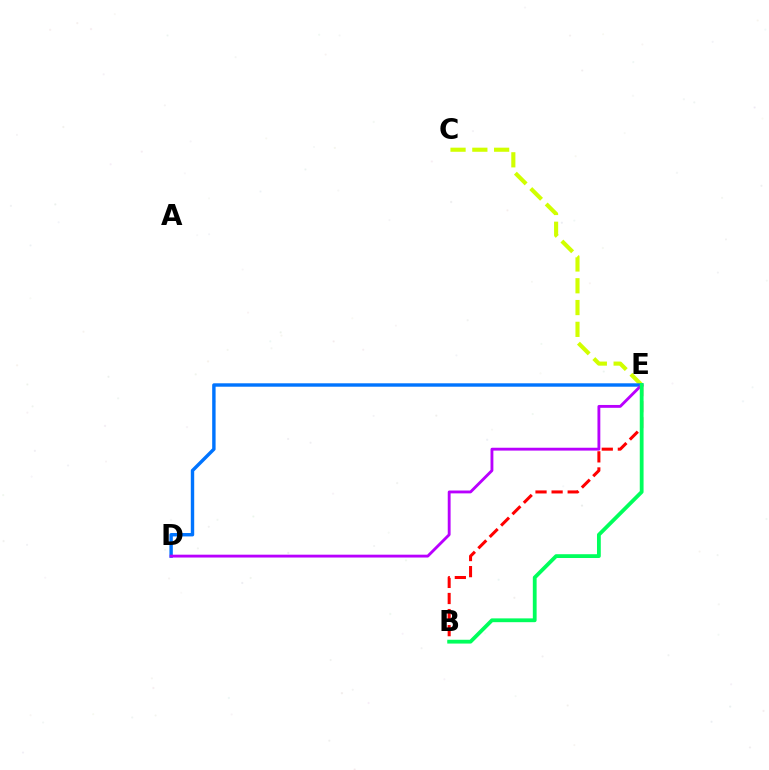{('C', 'E'): [{'color': '#d1ff00', 'line_style': 'dashed', 'thickness': 2.96}], ('D', 'E'): [{'color': '#0074ff', 'line_style': 'solid', 'thickness': 2.46}, {'color': '#b900ff', 'line_style': 'solid', 'thickness': 2.05}], ('B', 'E'): [{'color': '#ff0000', 'line_style': 'dashed', 'thickness': 2.18}, {'color': '#00ff5c', 'line_style': 'solid', 'thickness': 2.74}]}